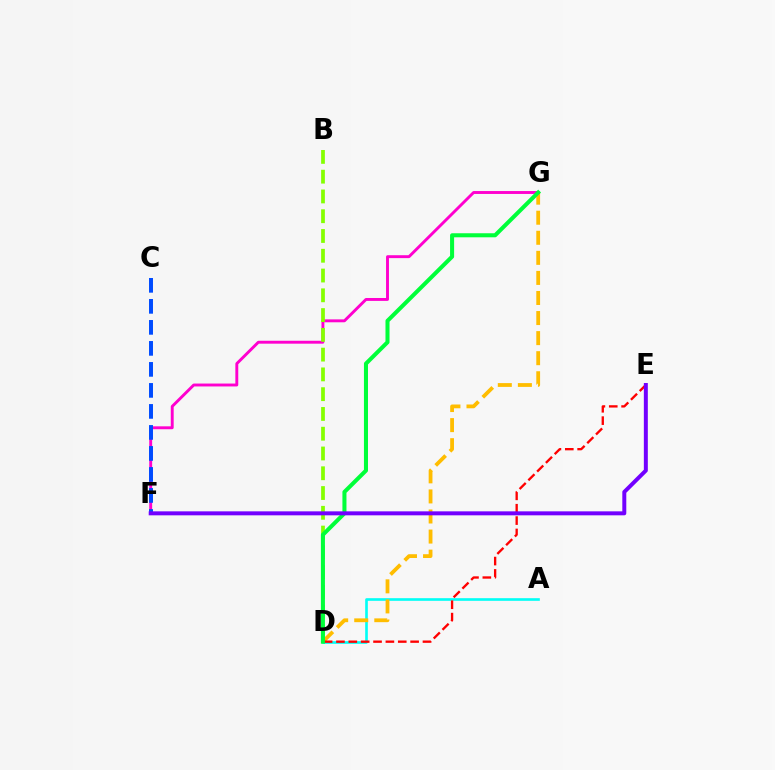{('A', 'D'): [{'color': '#00fff6', 'line_style': 'solid', 'thickness': 1.9}], ('D', 'G'): [{'color': '#ffbd00', 'line_style': 'dashed', 'thickness': 2.73}, {'color': '#00ff39', 'line_style': 'solid', 'thickness': 2.91}], ('F', 'G'): [{'color': '#ff00cf', 'line_style': 'solid', 'thickness': 2.09}], ('D', 'E'): [{'color': '#ff0000', 'line_style': 'dashed', 'thickness': 1.68}], ('B', 'D'): [{'color': '#84ff00', 'line_style': 'dashed', 'thickness': 2.69}], ('C', 'F'): [{'color': '#004bff', 'line_style': 'dashed', 'thickness': 2.85}], ('E', 'F'): [{'color': '#7200ff', 'line_style': 'solid', 'thickness': 2.86}]}